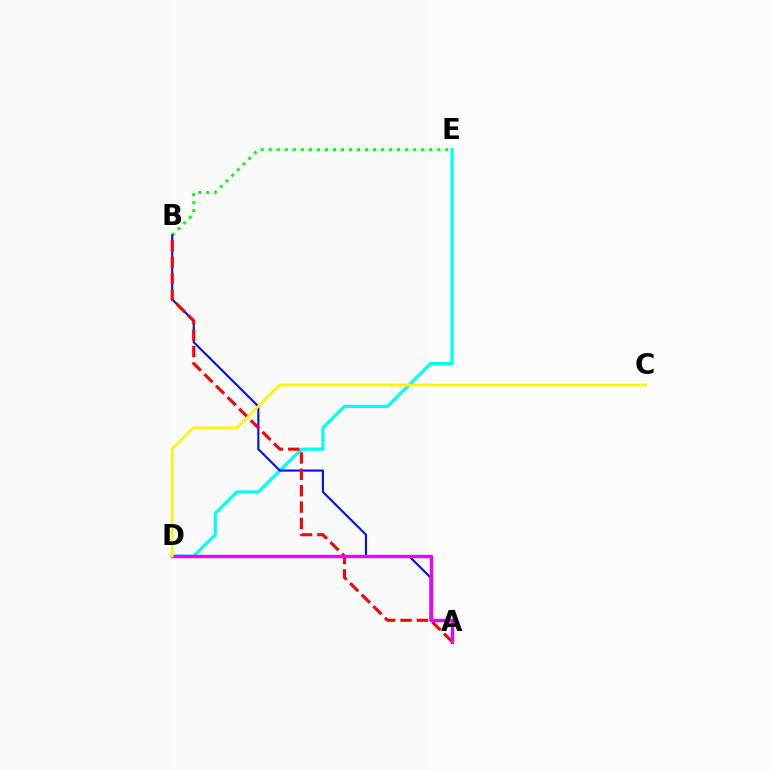{('B', 'E'): [{'color': '#08ff00', 'line_style': 'dotted', 'thickness': 2.18}], ('D', 'E'): [{'color': '#00fff6', 'line_style': 'solid', 'thickness': 2.3}], ('A', 'B'): [{'color': '#0010ff', 'line_style': 'solid', 'thickness': 1.54}, {'color': '#ff0000', 'line_style': 'dashed', 'thickness': 2.22}], ('A', 'D'): [{'color': '#ee00ff', 'line_style': 'solid', 'thickness': 2.43}], ('C', 'D'): [{'color': '#fcf500', 'line_style': 'solid', 'thickness': 1.87}]}